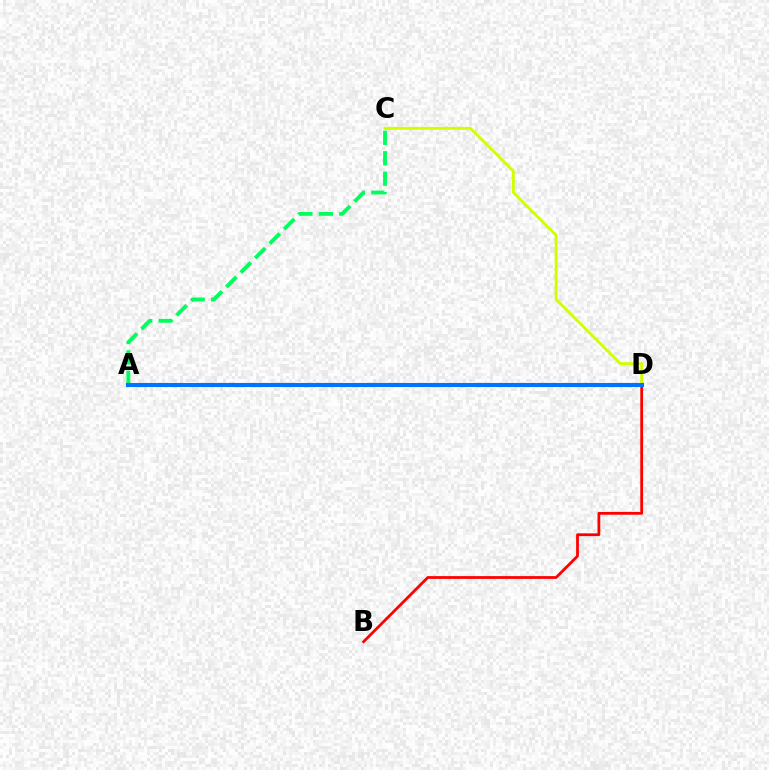{('A', 'D'): [{'color': '#b900ff', 'line_style': 'dashed', 'thickness': 2.88}, {'color': '#0074ff', 'line_style': 'solid', 'thickness': 2.94}], ('C', 'D'): [{'color': '#d1ff00', 'line_style': 'solid', 'thickness': 2.08}], ('A', 'C'): [{'color': '#00ff5c', 'line_style': 'dashed', 'thickness': 2.78}], ('B', 'D'): [{'color': '#ff0000', 'line_style': 'solid', 'thickness': 2.0}]}